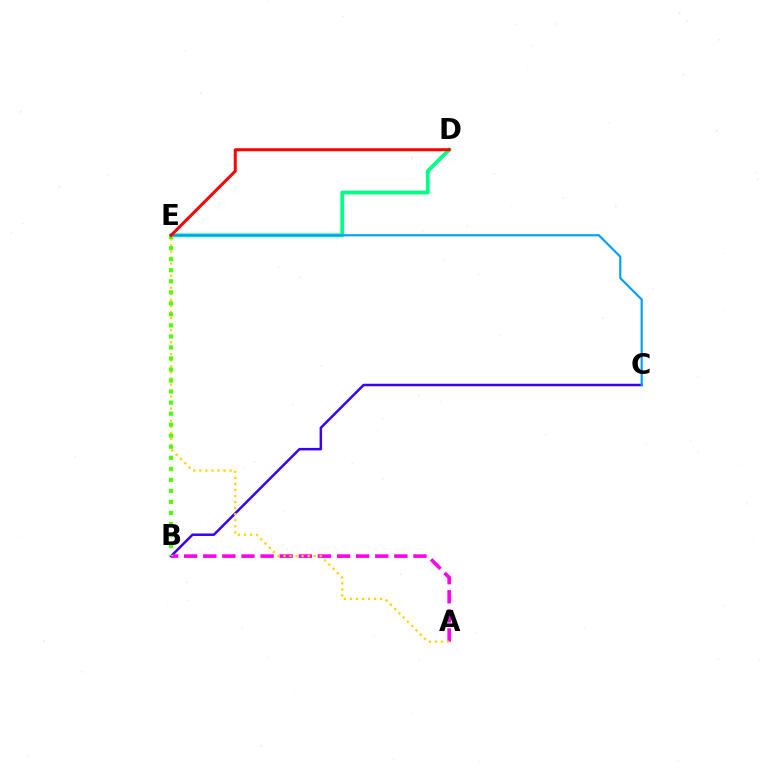{('B', 'C'): [{'color': '#3700ff', 'line_style': 'solid', 'thickness': 1.79}], ('A', 'B'): [{'color': '#ff00ed', 'line_style': 'dashed', 'thickness': 2.6}], ('A', 'E'): [{'color': '#ffd500', 'line_style': 'dotted', 'thickness': 1.64}], ('D', 'E'): [{'color': '#00ff86', 'line_style': 'solid', 'thickness': 2.72}, {'color': '#ff0000', 'line_style': 'solid', 'thickness': 2.17}], ('B', 'E'): [{'color': '#4fff00', 'line_style': 'dotted', 'thickness': 3.0}], ('C', 'E'): [{'color': '#009eff', 'line_style': 'solid', 'thickness': 1.55}]}